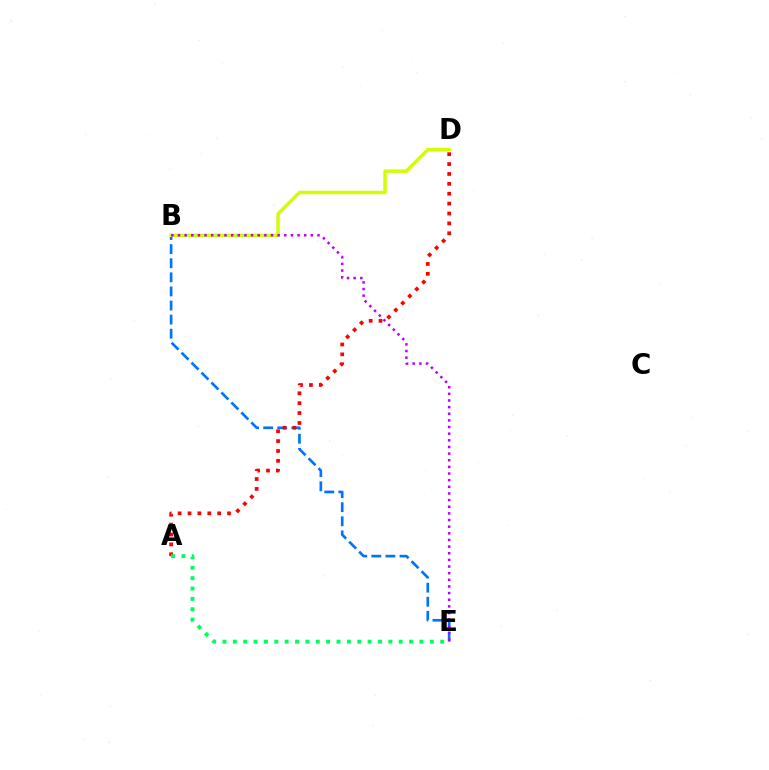{('B', 'E'): [{'color': '#0074ff', 'line_style': 'dashed', 'thickness': 1.92}, {'color': '#b900ff', 'line_style': 'dotted', 'thickness': 1.8}], ('A', 'D'): [{'color': '#ff0000', 'line_style': 'dotted', 'thickness': 2.69}], ('B', 'D'): [{'color': '#d1ff00', 'line_style': 'solid', 'thickness': 2.51}], ('A', 'E'): [{'color': '#00ff5c', 'line_style': 'dotted', 'thickness': 2.82}]}